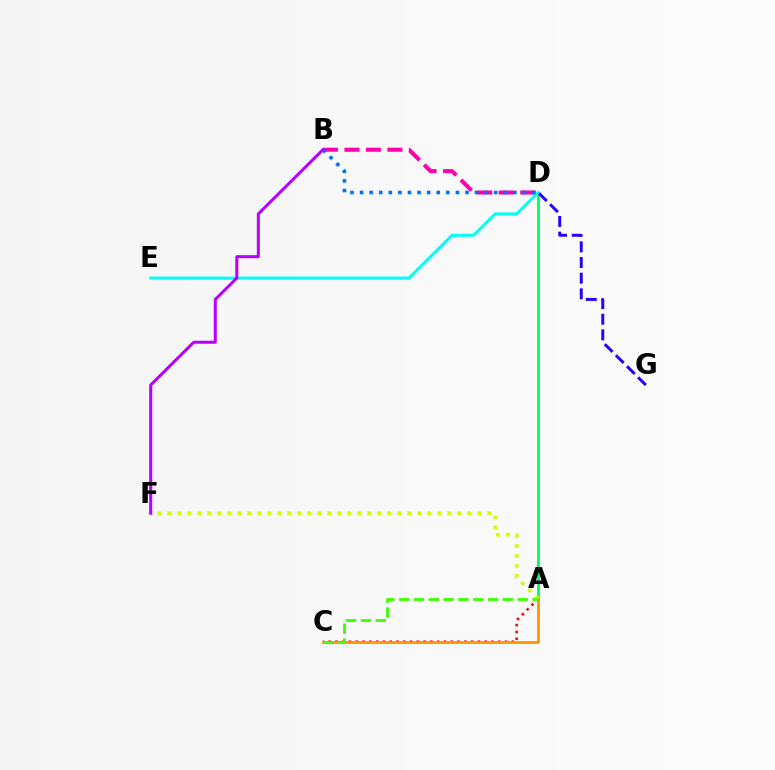{('B', 'D'): [{'color': '#ff00ac', 'line_style': 'dashed', 'thickness': 2.92}, {'color': '#0074ff', 'line_style': 'dotted', 'thickness': 2.6}], ('A', 'C'): [{'color': '#ff0000', 'line_style': 'dotted', 'thickness': 1.84}, {'color': '#ff9400', 'line_style': 'solid', 'thickness': 1.99}, {'color': '#3dff00', 'line_style': 'dashed', 'thickness': 2.01}], ('A', 'D'): [{'color': '#00ff5c', 'line_style': 'solid', 'thickness': 2.02}], ('A', 'F'): [{'color': '#d1ff00', 'line_style': 'dotted', 'thickness': 2.72}], ('D', 'E'): [{'color': '#00fff6', 'line_style': 'solid', 'thickness': 2.14}], ('B', 'F'): [{'color': '#b900ff', 'line_style': 'solid', 'thickness': 2.18}], ('D', 'G'): [{'color': '#2500ff', 'line_style': 'dashed', 'thickness': 2.13}]}